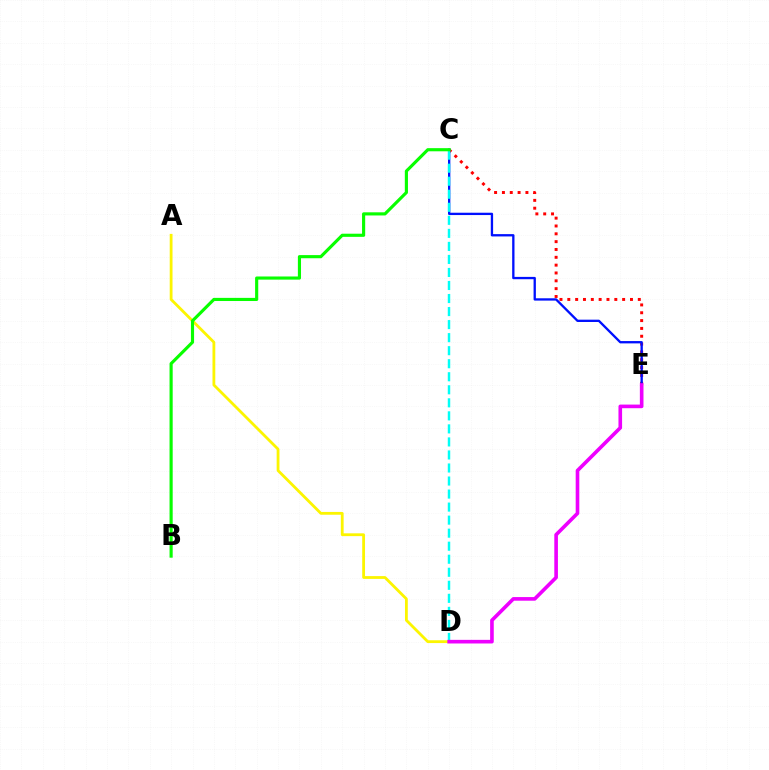{('C', 'E'): [{'color': '#ff0000', 'line_style': 'dotted', 'thickness': 2.13}, {'color': '#0010ff', 'line_style': 'solid', 'thickness': 1.67}], ('C', 'D'): [{'color': '#00fff6', 'line_style': 'dashed', 'thickness': 1.77}], ('A', 'D'): [{'color': '#fcf500', 'line_style': 'solid', 'thickness': 2.02}], ('B', 'C'): [{'color': '#08ff00', 'line_style': 'solid', 'thickness': 2.26}], ('D', 'E'): [{'color': '#ee00ff', 'line_style': 'solid', 'thickness': 2.61}]}